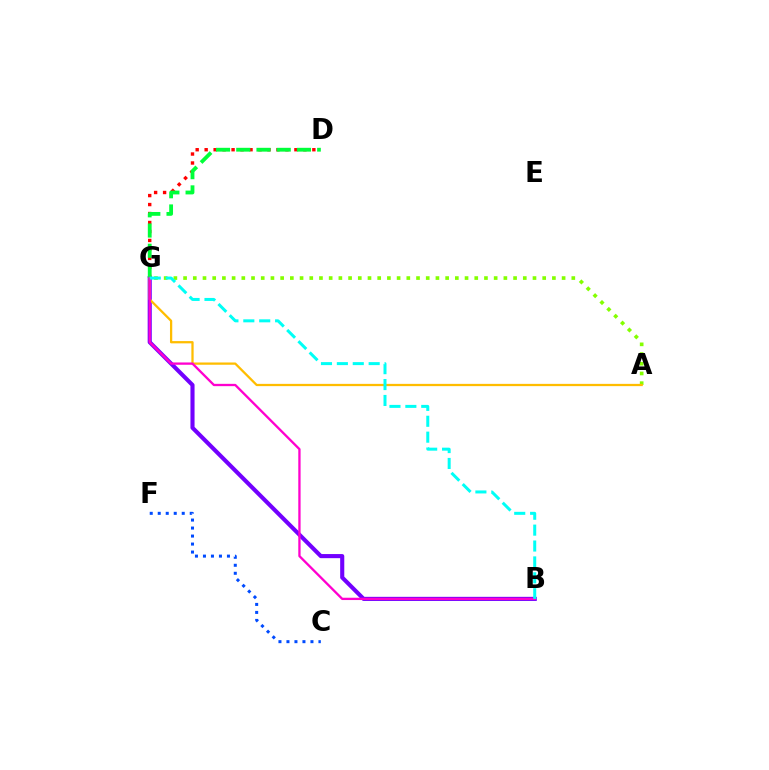{('D', 'G'): [{'color': '#ff0000', 'line_style': 'dotted', 'thickness': 2.44}, {'color': '#00ff39', 'line_style': 'dashed', 'thickness': 2.75}], ('A', 'G'): [{'color': '#84ff00', 'line_style': 'dotted', 'thickness': 2.64}, {'color': '#ffbd00', 'line_style': 'solid', 'thickness': 1.63}], ('B', 'G'): [{'color': '#7200ff', 'line_style': 'solid', 'thickness': 2.96}, {'color': '#ff00cf', 'line_style': 'solid', 'thickness': 1.66}, {'color': '#00fff6', 'line_style': 'dashed', 'thickness': 2.16}], ('C', 'F'): [{'color': '#004bff', 'line_style': 'dotted', 'thickness': 2.17}]}